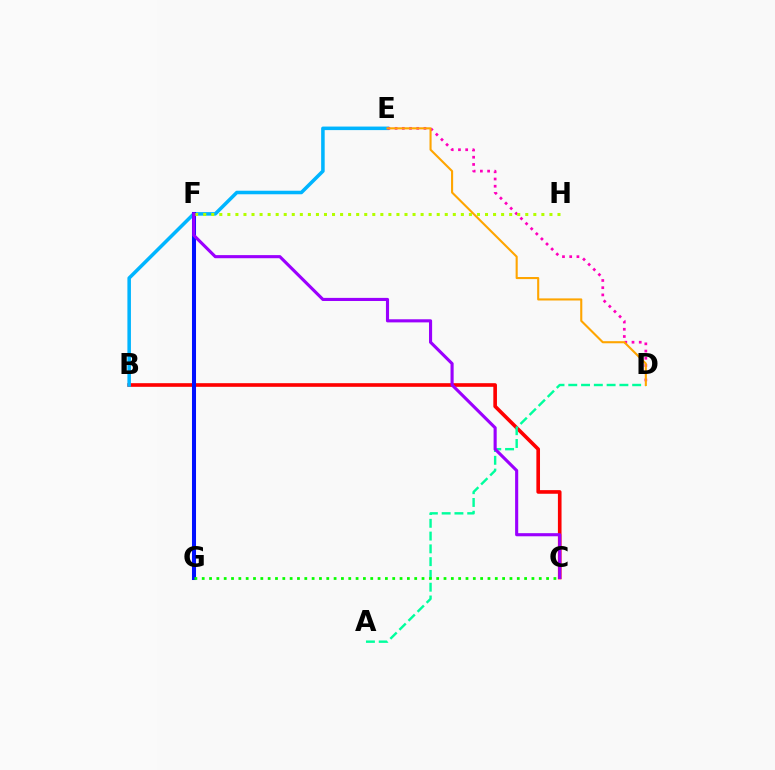{('B', 'C'): [{'color': '#ff0000', 'line_style': 'solid', 'thickness': 2.61}], ('B', 'E'): [{'color': '#00b5ff', 'line_style': 'solid', 'thickness': 2.55}], ('D', 'E'): [{'color': '#ff00bd', 'line_style': 'dotted', 'thickness': 1.96}, {'color': '#ffa500', 'line_style': 'solid', 'thickness': 1.51}], ('F', 'G'): [{'color': '#0010ff', 'line_style': 'solid', 'thickness': 2.91}], ('A', 'D'): [{'color': '#00ff9d', 'line_style': 'dashed', 'thickness': 1.74}], ('F', 'H'): [{'color': '#b3ff00', 'line_style': 'dotted', 'thickness': 2.19}], ('C', 'F'): [{'color': '#9b00ff', 'line_style': 'solid', 'thickness': 2.24}], ('C', 'G'): [{'color': '#08ff00', 'line_style': 'dotted', 'thickness': 1.99}]}